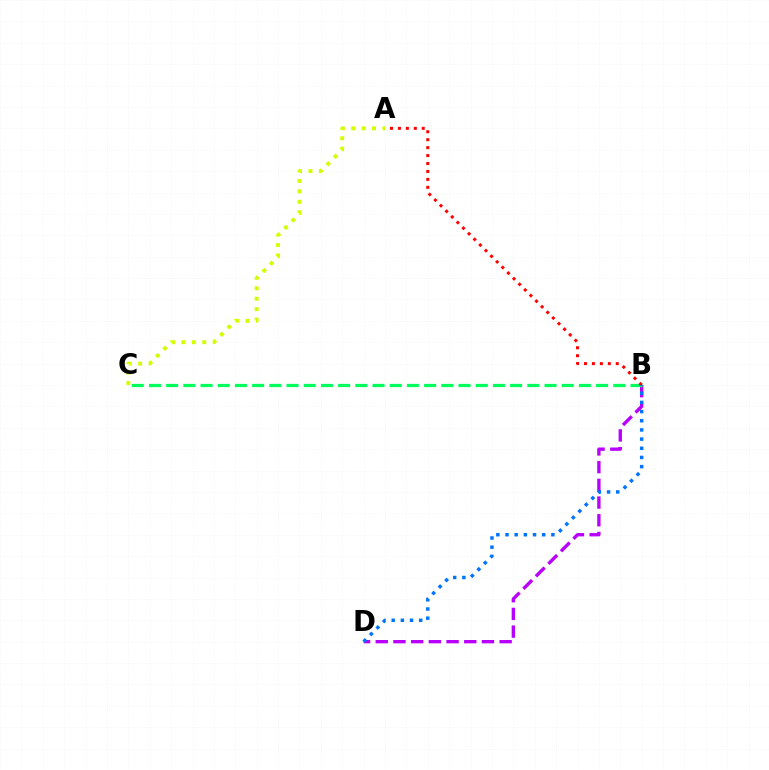{('B', 'D'): [{'color': '#b900ff', 'line_style': 'dashed', 'thickness': 2.4}, {'color': '#0074ff', 'line_style': 'dotted', 'thickness': 2.49}], ('B', 'C'): [{'color': '#00ff5c', 'line_style': 'dashed', 'thickness': 2.34}], ('A', 'B'): [{'color': '#ff0000', 'line_style': 'dotted', 'thickness': 2.16}], ('A', 'C'): [{'color': '#d1ff00', 'line_style': 'dotted', 'thickness': 2.83}]}